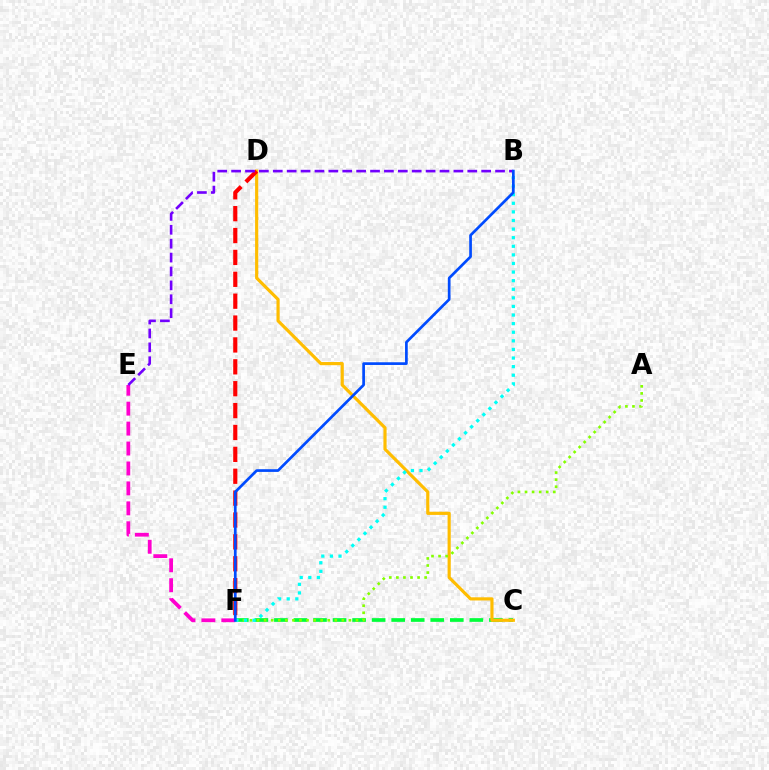{('C', 'F'): [{'color': '#00ff39', 'line_style': 'dashed', 'thickness': 2.65}], ('C', 'D'): [{'color': '#ffbd00', 'line_style': 'solid', 'thickness': 2.28}], ('A', 'F'): [{'color': '#84ff00', 'line_style': 'dotted', 'thickness': 1.92}], ('D', 'F'): [{'color': '#ff0000', 'line_style': 'dashed', 'thickness': 2.97}], ('E', 'F'): [{'color': '#ff00cf', 'line_style': 'dashed', 'thickness': 2.71}], ('B', 'F'): [{'color': '#00fff6', 'line_style': 'dotted', 'thickness': 2.34}, {'color': '#004bff', 'line_style': 'solid', 'thickness': 1.94}], ('B', 'E'): [{'color': '#7200ff', 'line_style': 'dashed', 'thickness': 1.89}]}